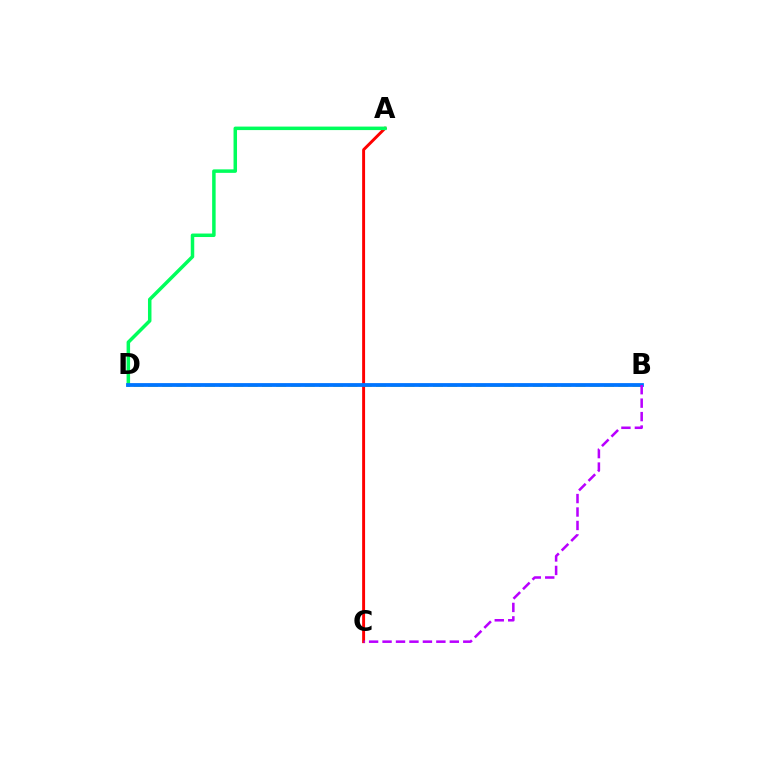{('B', 'D'): [{'color': '#d1ff00', 'line_style': 'dashed', 'thickness': 1.94}, {'color': '#0074ff', 'line_style': 'solid', 'thickness': 2.73}], ('A', 'C'): [{'color': '#ff0000', 'line_style': 'solid', 'thickness': 2.11}], ('A', 'D'): [{'color': '#00ff5c', 'line_style': 'solid', 'thickness': 2.52}], ('B', 'C'): [{'color': '#b900ff', 'line_style': 'dashed', 'thickness': 1.83}]}